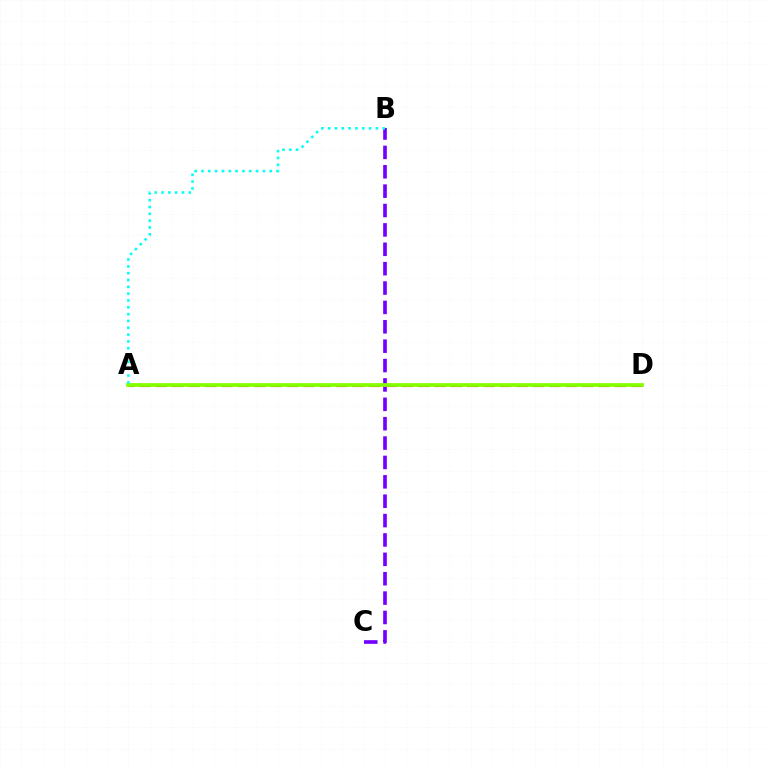{('A', 'D'): [{'color': '#ff0000', 'line_style': 'dashed', 'thickness': 2.23}, {'color': '#84ff00', 'line_style': 'solid', 'thickness': 2.68}], ('B', 'C'): [{'color': '#7200ff', 'line_style': 'dashed', 'thickness': 2.63}], ('A', 'B'): [{'color': '#00fff6', 'line_style': 'dotted', 'thickness': 1.85}]}